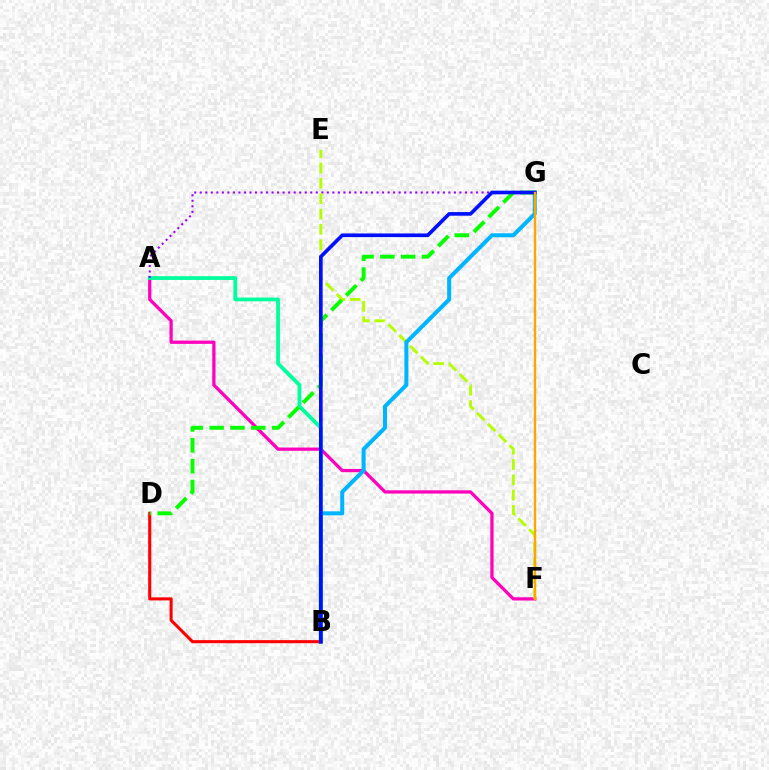{('A', 'F'): [{'color': '#ff00bd', 'line_style': 'solid', 'thickness': 2.34}], ('A', 'B'): [{'color': '#00ff9d', 'line_style': 'solid', 'thickness': 2.73}], ('A', 'G'): [{'color': '#9b00ff', 'line_style': 'dotted', 'thickness': 1.5}], ('E', 'F'): [{'color': '#b3ff00', 'line_style': 'dashed', 'thickness': 2.08}], ('B', 'G'): [{'color': '#00b5ff', 'line_style': 'solid', 'thickness': 2.9}, {'color': '#0010ff', 'line_style': 'solid', 'thickness': 2.63}], ('B', 'D'): [{'color': '#ff0000', 'line_style': 'solid', 'thickness': 2.21}], ('D', 'G'): [{'color': '#08ff00', 'line_style': 'dashed', 'thickness': 2.83}], ('F', 'G'): [{'color': '#ffa500', 'line_style': 'solid', 'thickness': 1.71}]}